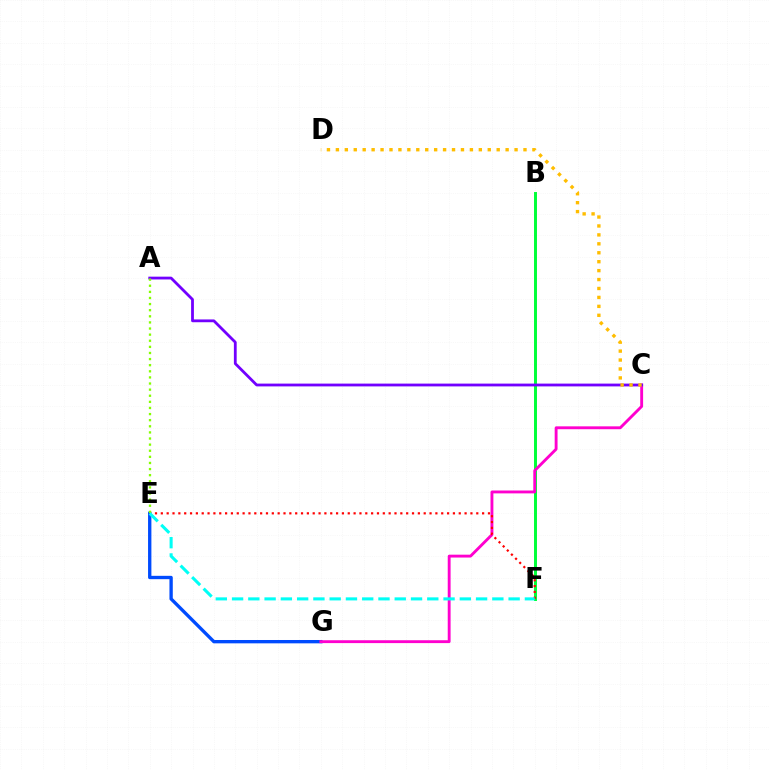{('B', 'F'): [{'color': '#00ff39', 'line_style': 'solid', 'thickness': 2.13}], ('E', 'G'): [{'color': '#004bff', 'line_style': 'solid', 'thickness': 2.4}], ('C', 'G'): [{'color': '#ff00cf', 'line_style': 'solid', 'thickness': 2.07}], ('E', 'F'): [{'color': '#ff0000', 'line_style': 'dotted', 'thickness': 1.59}, {'color': '#00fff6', 'line_style': 'dashed', 'thickness': 2.21}], ('A', 'C'): [{'color': '#7200ff', 'line_style': 'solid', 'thickness': 2.01}], ('C', 'D'): [{'color': '#ffbd00', 'line_style': 'dotted', 'thickness': 2.43}], ('A', 'E'): [{'color': '#84ff00', 'line_style': 'dotted', 'thickness': 1.66}]}